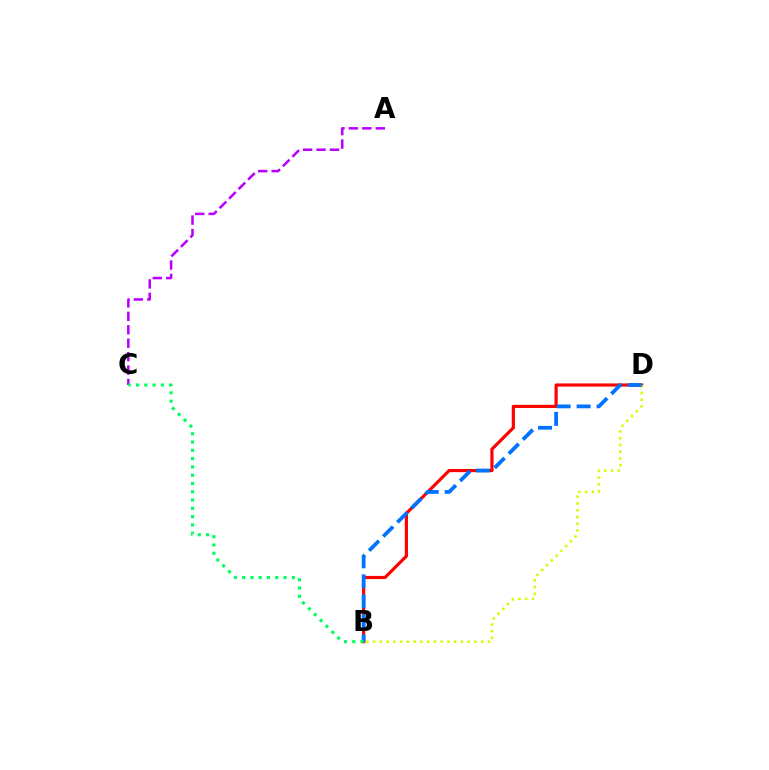{('A', 'C'): [{'color': '#b900ff', 'line_style': 'dashed', 'thickness': 1.83}], ('B', 'D'): [{'color': '#ff0000', 'line_style': 'solid', 'thickness': 2.28}, {'color': '#d1ff00', 'line_style': 'dotted', 'thickness': 1.84}, {'color': '#0074ff', 'line_style': 'dashed', 'thickness': 2.71}], ('B', 'C'): [{'color': '#00ff5c', 'line_style': 'dotted', 'thickness': 2.25}]}